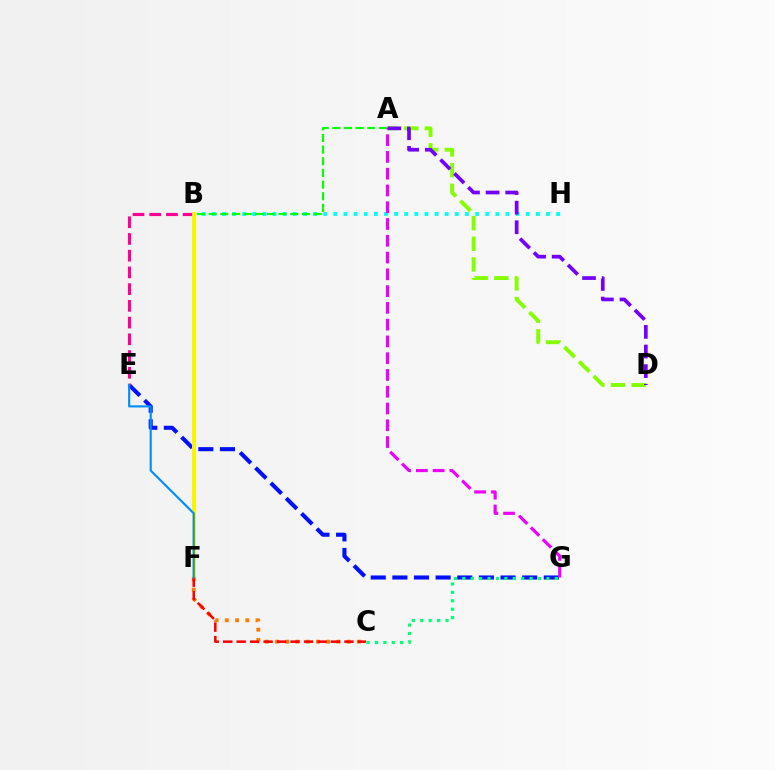{('E', 'G'): [{'color': '#0010ff', 'line_style': 'dashed', 'thickness': 2.94}], ('B', 'H'): [{'color': '#00fff6', 'line_style': 'dotted', 'thickness': 2.75}], ('A', 'B'): [{'color': '#08ff00', 'line_style': 'dashed', 'thickness': 1.58}], ('A', 'D'): [{'color': '#84ff00', 'line_style': 'dashed', 'thickness': 2.81}, {'color': '#7200ff', 'line_style': 'dashed', 'thickness': 2.66}], ('C', 'G'): [{'color': '#00ff74', 'line_style': 'dotted', 'thickness': 2.28}], ('B', 'E'): [{'color': '#ff0094', 'line_style': 'dashed', 'thickness': 2.27}], ('A', 'G'): [{'color': '#ee00ff', 'line_style': 'dashed', 'thickness': 2.28}], ('B', 'F'): [{'color': '#fcf500', 'line_style': 'solid', 'thickness': 2.87}], ('C', 'F'): [{'color': '#ff7c00', 'line_style': 'dotted', 'thickness': 2.78}, {'color': '#ff0000', 'line_style': 'dashed', 'thickness': 1.83}], ('E', 'F'): [{'color': '#008cff', 'line_style': 'solid', 'thickness': 1.53}]}